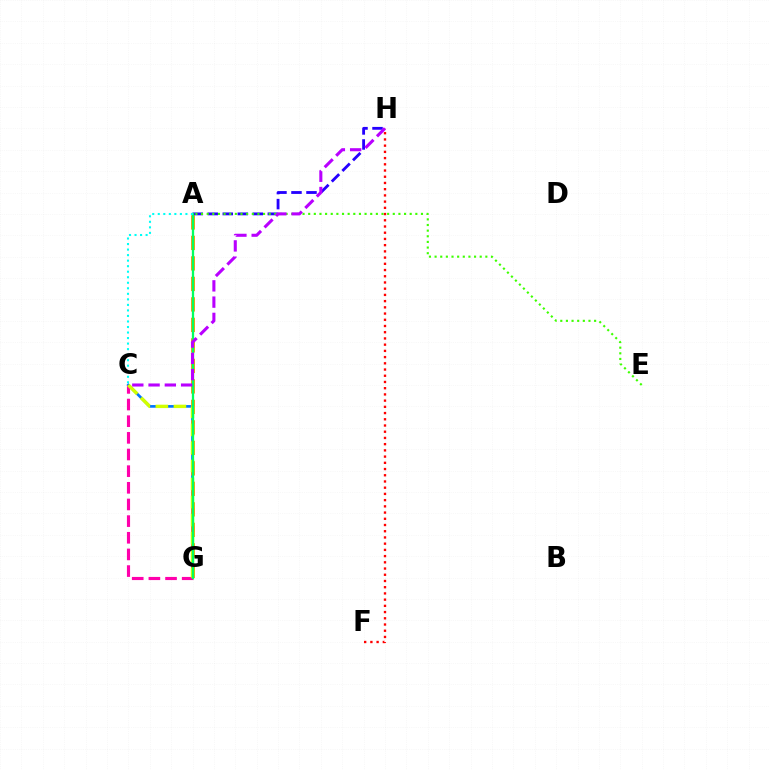{('C', 'G'): [{'color': '#0074ff', 'line_style': 'solid', 'thickness': 1.92}, {'color': '#ff00ac', 'line_style': 'dashed', 'thickness': 2.26}, {'color': '#d1ff00', 'line_style': 'dashed', 'thickness': 2.45}], ('F', 'H'): [{'color': '#ff0000', 'line_style': 'dotted', 'thickness': 1.69}], ('A', 'G'): [{'color': '#ff9400', 'line_style': 'dashed', 'thickness': 2.78}, {'color': '#00ff5c', 'line_style': 'solid', 'thickness': 1.65}], ('A', 'H'): [{'color': '#2500ff', 'line_style': 'dashed', 'thickness': 2.04}], ('A', 'E'): [{'color': '#3dff00', 'line_style': 'dotted', 'thickness': 1.53}], ('A', 'C'): [{'color': '#00fff6', 'line_style': 'dotted', 'thickness': 1.5}], ('C', 'H'): [{'color': '#b900ff', 'line_style': 'dashed', 'thickness': 2.21}]}